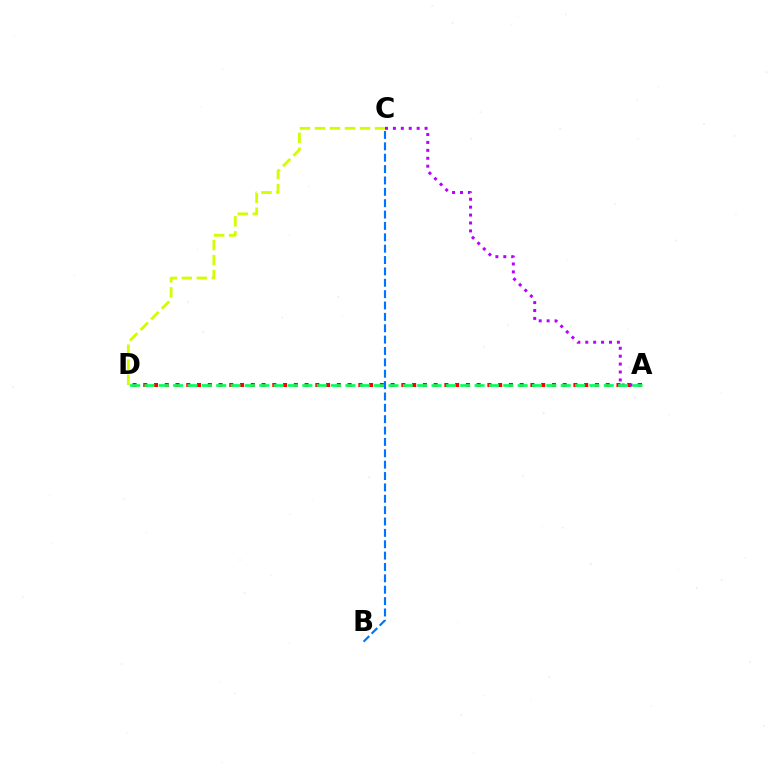{('A', 'D'): [{'color': '#ff0000', 'line_style': 'dotted', 'thickness': 2.92}, {'color': '#00ff5c', 'line_style': 'dashed', 'thickness': 1.95}], ('C', 'D'): [{'color': '#d1ff00', 'line_style': 'dashed', 'thickness': 2.04}], ('A', 'C'): [{'color': '#b900ff', 'line_style': 'dotted', 'thickness': 2.15}], ('B', 'C'): [{'color': '#0074ff', 'line_style': 'dashed', 'thickness': 1.54}]}